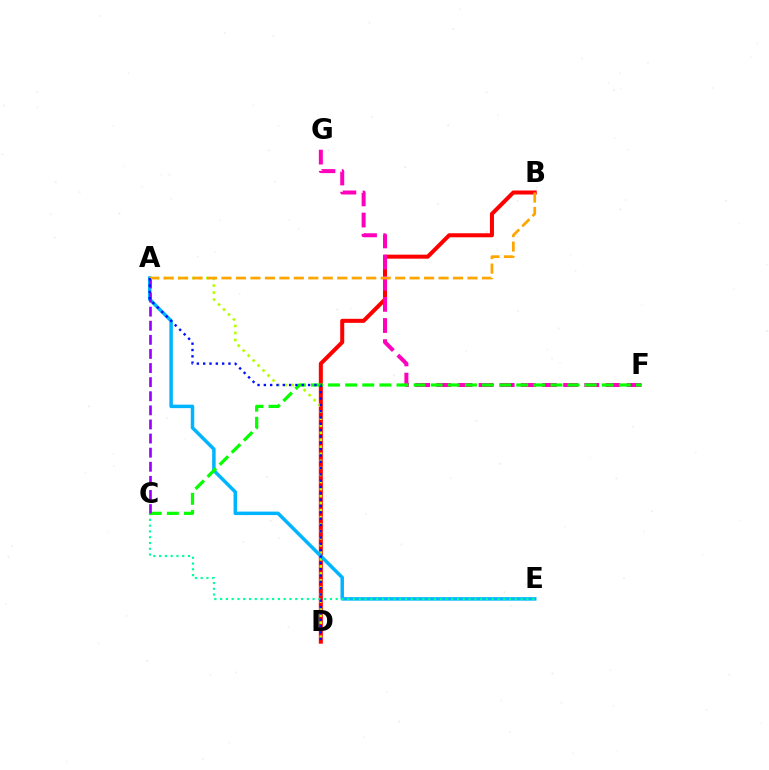{('B', 'D'): [{'color': '#ff0000', 'line_style': 'solid', 'thickness': 2.9}], ('A', 'D'): [{'color': '#b3ff00', 'line_style': 'dotted', 'thickness': 1.91}, {'color': '#0010ff', 'line_style': 'dotted', 'thickness': 1.72}], ('A', 'E'): [{'color': '#00b5ff', 'line_style': 'solid', 'thickness': 2.51}], ('F', 'G'): [{'color': '#ff00bd', 'line_style': 'dashed', 'thickness': 2.87}], ('C', 'E'): [{'color': '#00ff9d', 'line_style': 'dotted', 'thickness': 1.57}], ('C', 'F'): [{'color': '#08ff00', 'line_style': 'dashed', 'thickness': 2.32}], ('A', 'C'): [{'color': '#9b00ff', 'line_style': 'dashed', 'thickness': 1.92}], ('A', 'B'): [{'color': '#ffa500', 'line_style': 'dashed', 'thickness': 1.97}]}